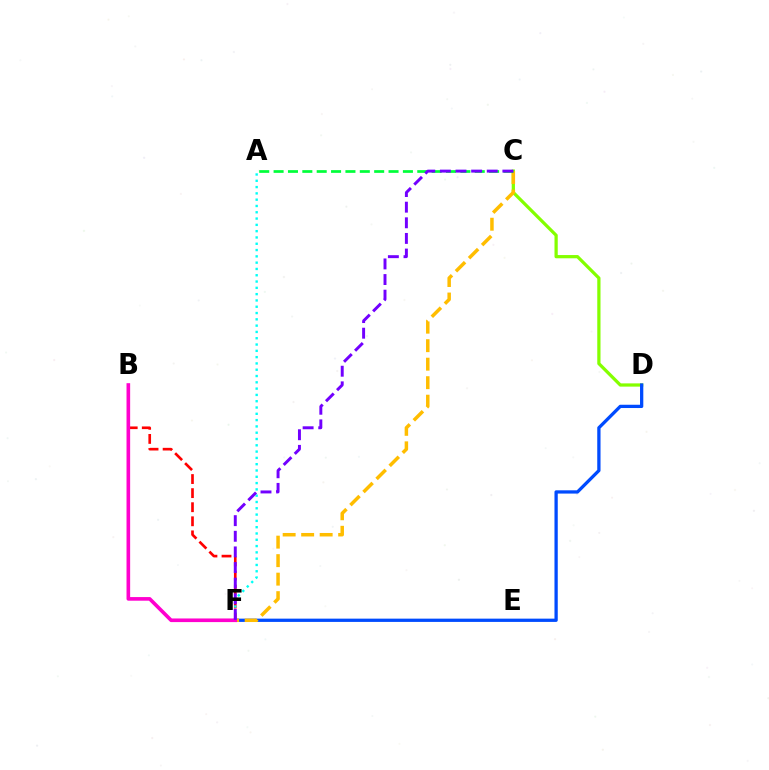{('B', 'F'): [{'color': '#ff0000', 'line_style': 'dashed', 'thickness': 1.91}, {'color': '#ff00cf', 'line_style': 'solid', 'thickness': 2.61}], ('C', 'D'): [{'color': '#84ff00', 'line_style': 'solid', 'thickness': 2.33}], ('D', 'F'): [{'color': '#004bff', 'line_style': 'solid', 'thickness': 2.36}], ('C', 'F'): [{'color': '#ffbd00', 'line_style': 'dashed', 'thickness': 2.51}, {'color': '#7200ff', 'line_style': 'dashed', 'thickness': 2.12}], ('A', 'F'): [{'color': '#00fff6', 'line_style': 'dotted', 'thickness': 1.71}], ('A', 'C'): [{'color': '#00ff39', 'line_style': 'dashed', 'thickness': 1.95}]}